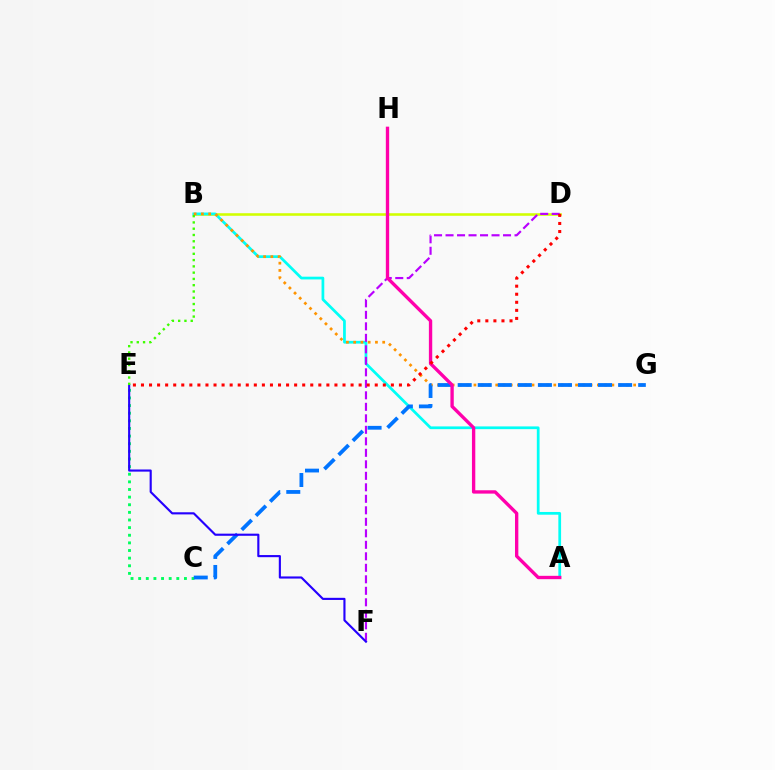{('B', 'D'): [{'color': '#d1ff00', 'line_style': 'solid', 'thickness': 1.85}], ('A', 'B'): [{'color': '#00fff6', 'line_style': 'solid', 'thickness': 1.97}], ('B', 'G'): [{'color': '#ff9400', 'line_style': 'dotted', 'thickness': 1.97}], ('D', 'F'): [{'color': '#b900ff', 'line_style': 'dashed', 'thickness': 1.56}], ('C', 'E'): [{'color': '#00ff5c', 'line_style': 'dotted', 'thickness': 2.07}], ('C', 'G'): [{'color': '#0074ff', 'line_style': 'dashed', 'thickness': 2.72}], ('A', 'H'): [{'color': '#ff00ac', 'line_style': 'solid', 'thickness': 2.41}], ('E', 'F'): [{'color': '#2500ff', 'line_style': 'solid', 'thickness': 1.54}], ('B', 'E'): [{'color': '#3dff00', 'line_style': 'dotted', 'thickness': 1.71}], ('D', 'E'): [{'color': '#ff0000', 'line_style': 'dotted', 'thickness': 2.19}]}